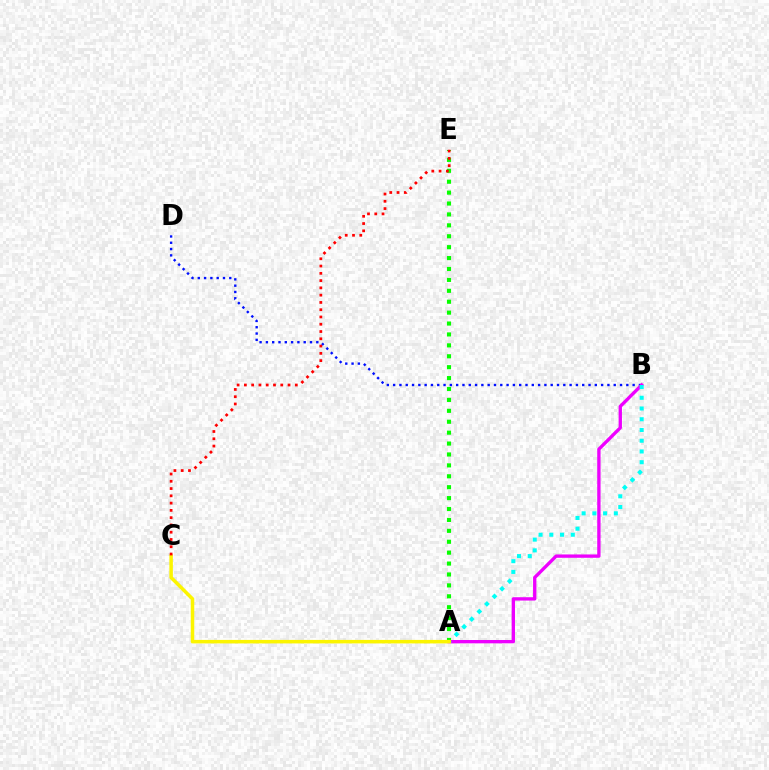{('B', 'D'): [{'color': '#0010ff', 'line_style': 'dotted', 'thickness': 1.71}], ('A', 'B'): [{'color': '#ee00ff', 'line_style': 'solid', 'thickness': 2.4}, {'color': '#00fff6', 'line_style': 'dotted', 'thickness': 2.92}], ('A', 'E'): [{'color': '#08ff00', 'line_style': 'dotted', 'thickness': 2.96}], ('A', 'C'): [{'color': '#fcf500', 'line_style': 'solid', 'thickness': 2.52}], ('C', 'E'): [{'color': '#ff0000', 'line_style': 'dotted', 'thickness': 1.98}]}